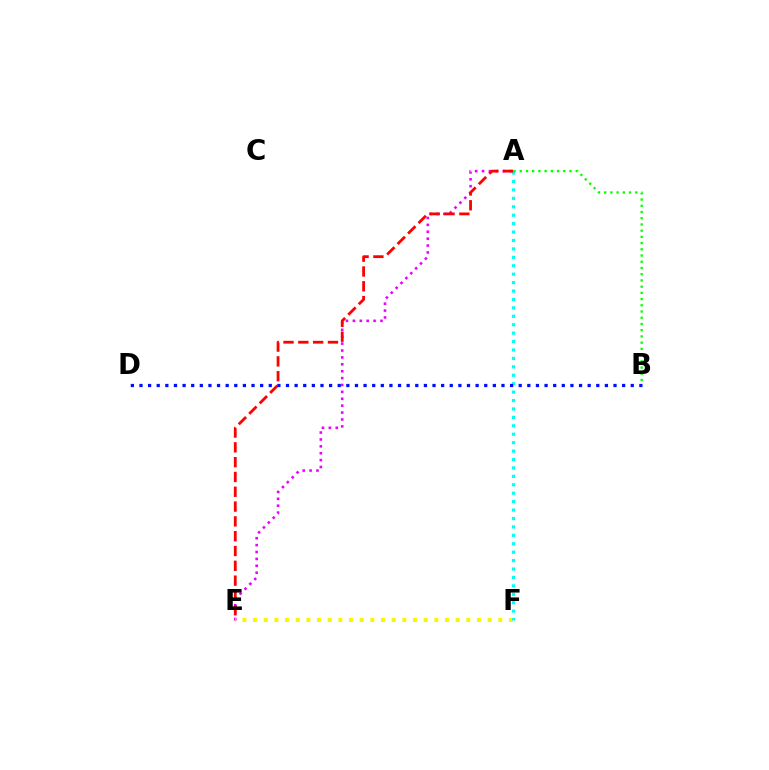{('A', 'E'): [{'color': '#ee00ff', 'line_style': 'dotted', 'thickness': 1.87}, {'color': '#ff0000', 'line_style': 'dashed', 'thickness': 2.01}], ('E', 'F'): [{'color': '#fcf500', 'line_style': 'dotted', 'thickness': 2.9}], ('A', 'F'): [{'color': '#00fff6', 'line_style': 'dotted', 'thickness': 2.29}], ('A', 'B'): [{'color': '#08ff00', 'line_style': 'dotted', 'thickness': 1.69}], ('B', 'D'): [{'color': '#0010ff', 'line_style': 'dotted', 'thickness': 2.34}]}